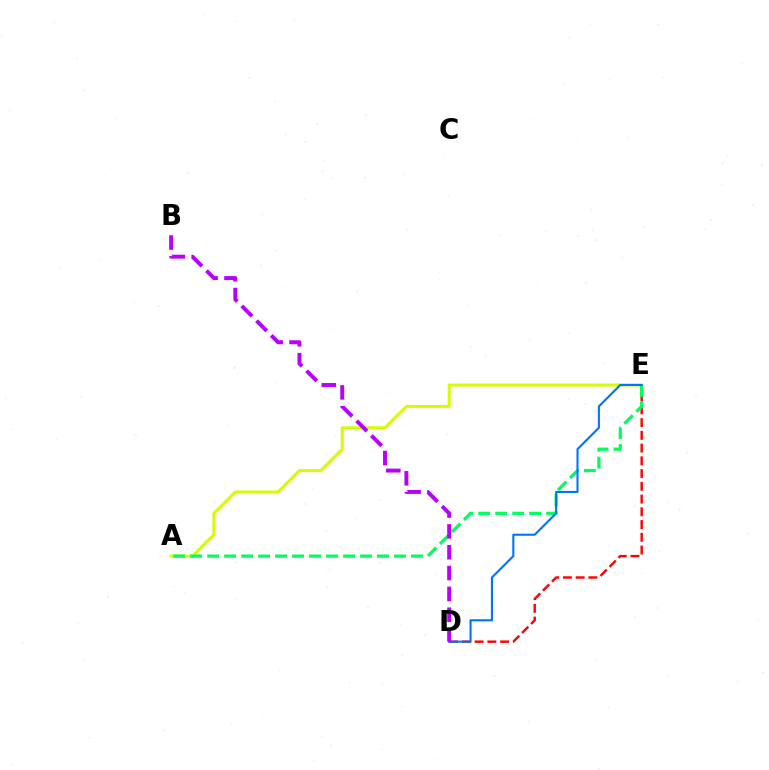{('A', 'E'): [{'color': '#d1ff00', 'line_style': 'solid', 'thickness': 2.17}, {'color': '#00ff5c', 'line_style': 'dashed', 'thickness': 2.31}], ('D', 'E'): [{'color': '#ff0000', 'line_style': 'dashed', 'thickness': 1.73}, {'color': '#0074ff', 'line_style': 'solid', 'thickness': 1.51}], ('B', 'D'): [{'color': '#b900ff', 'line_style': 'dashed', 'thickness': 2.83}]}